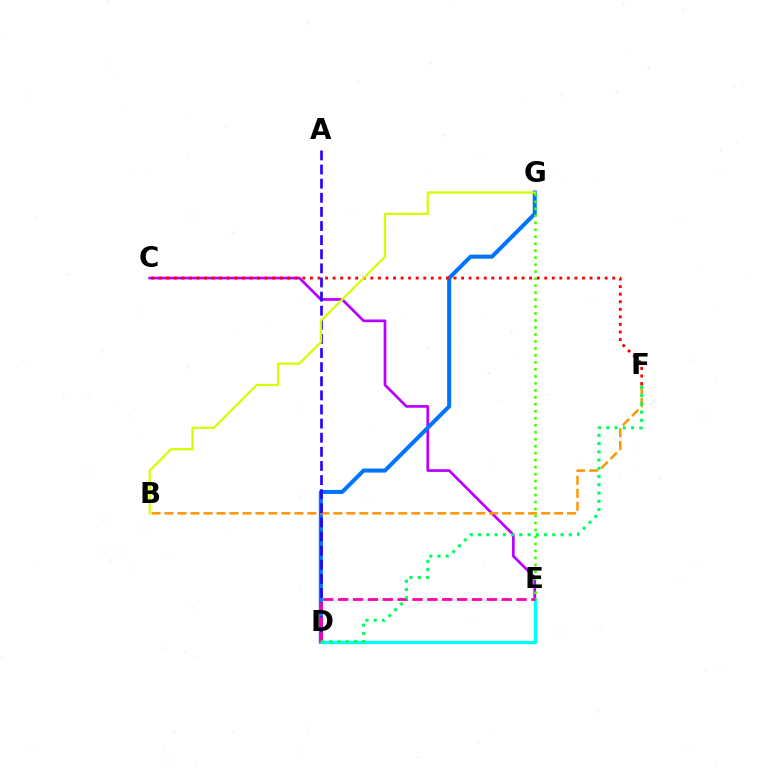{('C', 'E'): [{'color': '#b900ff', 'line_style': 'solid', 'thickness': 1.95}], ('D', 'G'): [{'color': '#0074ff', 'line_style': 'solid', 'thickness': 2.91}], ('C', 'F'): [{'color': '#ff0000', 'line_style': 'dotted', 'thickness': 2.05}], ('B', 'F'): [{'color': '#ff9400', 'line_style': 'dashed', 'thickness': 1.76}], ('A', 'D'): [{'color': '#2500ff', 'line_style': 'dashed', 'thickness': 1.92}], ('D', 'E'): [{'color': '#00fff6', 'line_style': 'solid', 'thickness': 2.42}, {'color': '#ff00ac', 'line_style': 'dashed', 'thickness': 2.02}], ('E', 'G'): [{'color': '#3dff00', 'line_style': 'dotted', 'thickness': 1.9}], ('D', 'F'): [{'color': '#00ff5c', 'line_style': 'dotted', 'thickness': 2.24}], ('B', 'G'): [{'color': '#d1ff00', 'line_style': 'solid', 'thickness': 1.61}]}